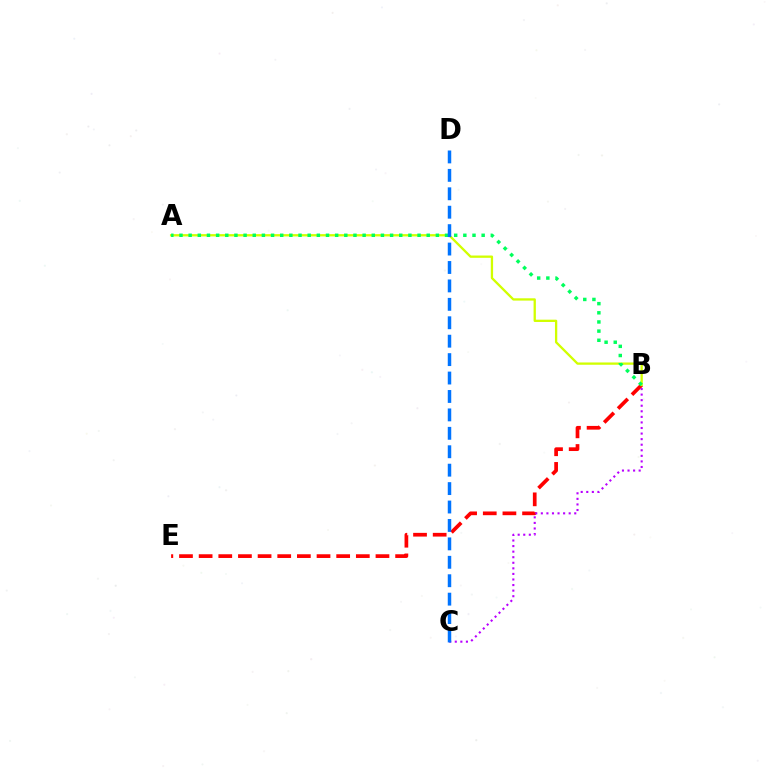{('B', 'E'): [{'color': '#ff0000', 'line_style': 'dashed', 'thickness': 2.67}], ('A', 'B'): [{'color': '#d1ff00', 'line_style': 'solid', 'thickness': 1.66}, {'color': '#00ff5c', 'line_style': 'dotted', 'thickness': 2.49}], ('B', 'C'): [{'color': '#b900ff', 'line_style': 'dotted', 'thickness': 1.51}], ('C', 'D'): [{'color': '#0074ff', 'line_style': 'dashed', 'thickness': 2.5}]}